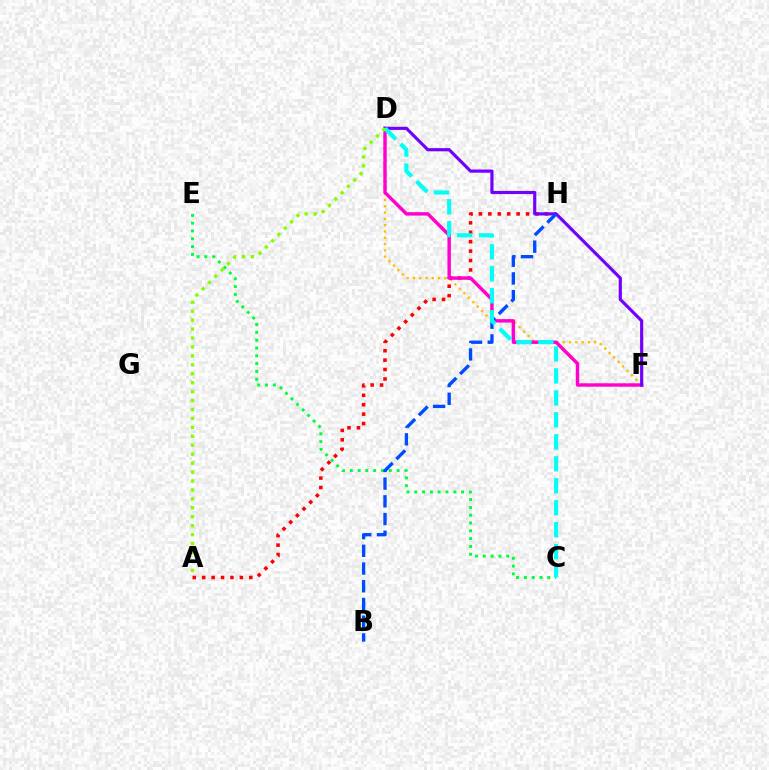{('D', 'F'): [{'color': '#ffbd00', 'line_style': 'dotted', 'thickness': 1.71}, {'color': '#ff00cf', 'line_style': 'solid', 'thickness': 2.46}, {'color': '#7200ff', 'line_style': 'solid', 'thickness': 2.28}], ('A', 'H'): [{'color': '#ff0000', 'line_style': 'dotted', 'thickness': 2.56}], ('C', 'E'): [{'color': '#00ff39', 'line_style': 'dotted', 'thickness': 2.12}], ('B', 'H'): [{'color': '#004bff', 'line_style': 'dashed', 'thickness': 2.41}], ('C', 'D'): [{'color': '#00fff6', 'line_style': 'dashed', 'thickness': 2.98}], ('A', 'D'): [{'color': '#84ff00', 'line_style': 'dotted', 'thickness': 2.43}]}